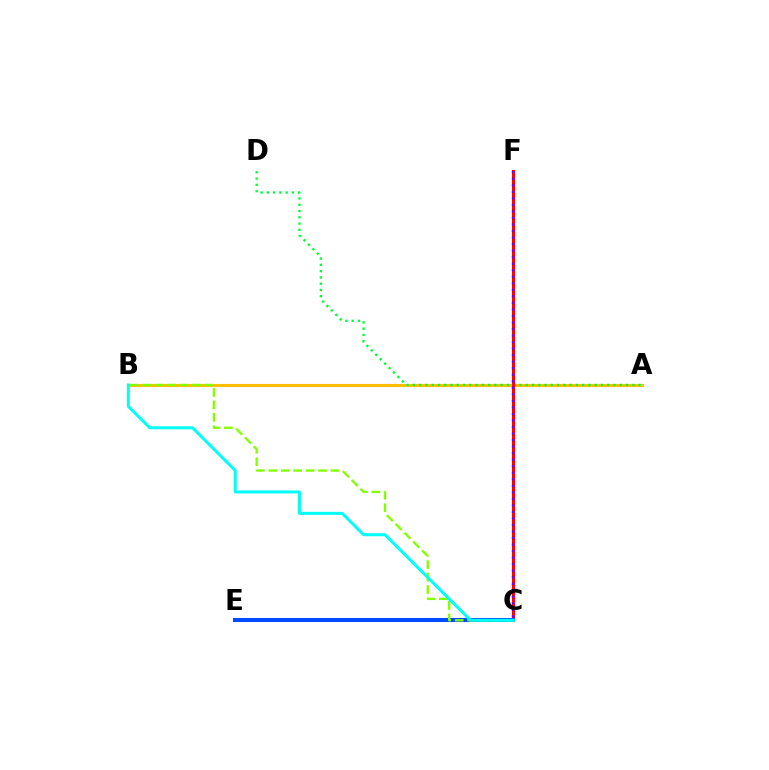{('C', 'E'): [{'color': '#ff00cf', 'line_style': 'dotted', 'thickness': 2.11}, {'color': '#004bff', 'line_style': 'solid', 'thickness': 2.93}], ('A', 'B'): [{'color': '#ffbd00', 'line_style': 'solid', 'thickness': 2.25}], ('A', 'D'): [{'color': '#00ff39', 'line_style': 'dotted', 'thickness': 1.7}], ('C', 'F'): [{'color': '#ff0000', 'line_style': 'solid', 'thickness': 2.17}, {'color': '#7200ff', 'line_style': 'dotted', 'thickness': 1.77}], ('B', 'C'): [{'color': '#84ff00', 'line_style': 'dashed', 'thickness': 1.69}, {'color': '#00fff6', 'line_style': 'solid', 'thickness': 2.15}]}